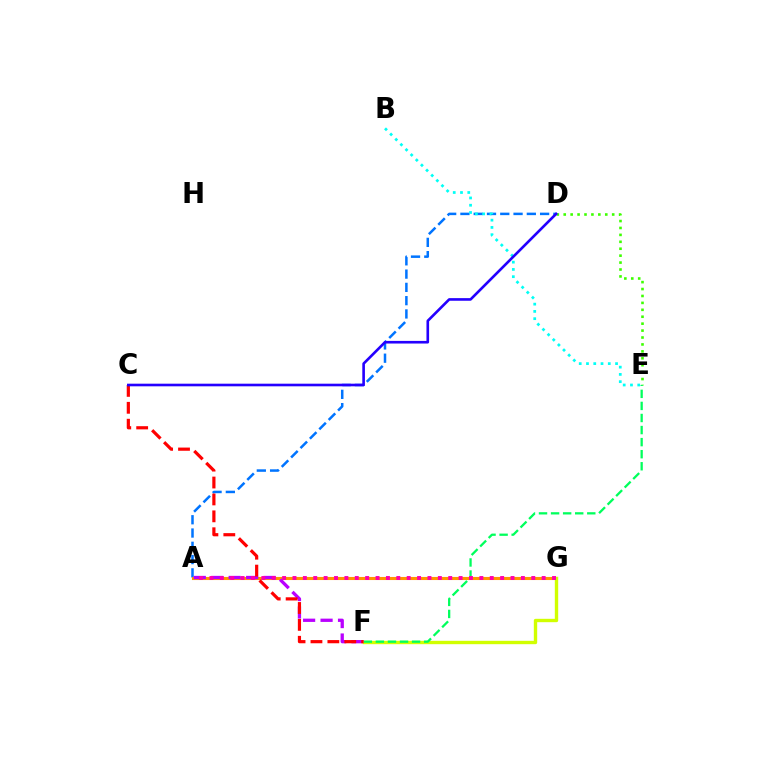{('A', 'D'): [{'color': '#0074ff', 'line_style': 'dashed', 'thickness': 1.8}], ('A', 'G'): [{'color': '#ff9400', 'line_style': 'solid', 'thickness': 2.22}, {'color': '#ff00ac', 'line_style': 'dotted', 'thickness': 2.82}], ('B', 'E'): [{'color': '#00fff6', 'line_style': 'dotted', 'thickness': 1.97}], ('A', 'F'): [{'color': '#b900ff', 'line_style': 'dashed', 'thickness': 2.37}], ('F', 'G'): [{'color': '#d1ff00', 'line_style': 'solid', 'thickness': 2.43}], ('D', 'E'): [{'color': '#3dff00', 'line_style': 'dotted', 'thickness': 1.88}], ('E', 'F'): [{'color': '#00ff5c', 'line_style': 'dashed', 'thickness': 1.64}], ('C', 'F'): [{'color': '#ff0000', 'line_style': 'dashed', 'thickness': 2.3}], ('C', 'D'): [{'color': '#2500ff', 'line_style': 'solid', 'thickness': 1.89}]}